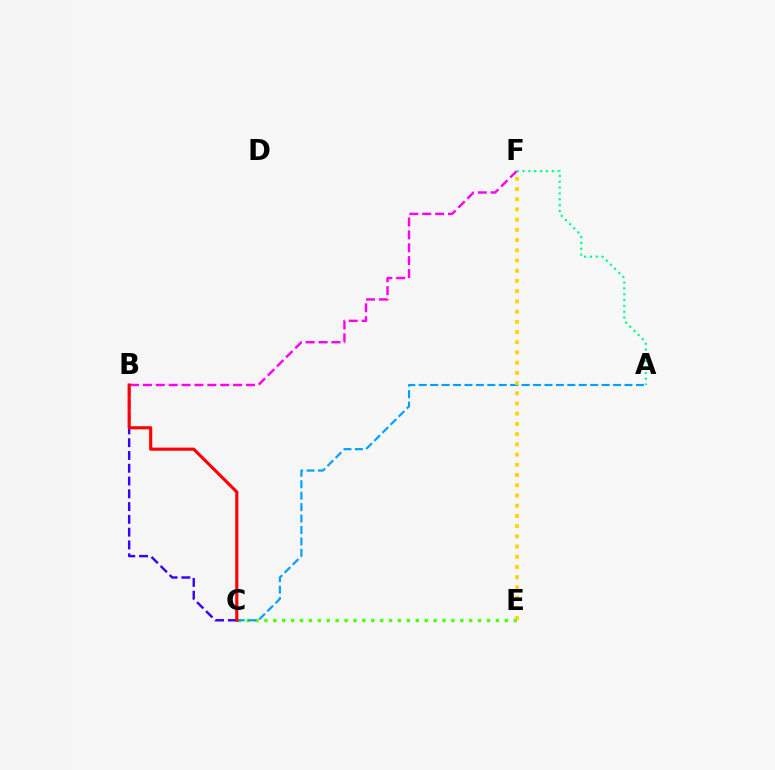{('C', 'E'): [{'color': '#4fff00', 'line_style': 'dotted', 'thickness': 2.42}], ('B', 'C'): [{'color': '#3700ff', 'line_style': 'dashed', 'thickness': 1.74}, {'color': '#ff0000', 'line_style': 'solid', 'thickness': 2.24}], ('A', 'C'): [{'color': '#009eff', 'line_style': 'dashed', 'thickness': 1.55}], ('B', 'F'): [{'color': '#ff00ed', 'line_style': 'dashed', 'thickness': 1.75}], ('E', 'F'): [{'color': '#ffd500', 'line_style': 'dotted', 'thickness': 2.78}], ('A', 'F'): [{'color': '#00ff86', 'line_style': 'dotted', 'thickness': 1.59}]}